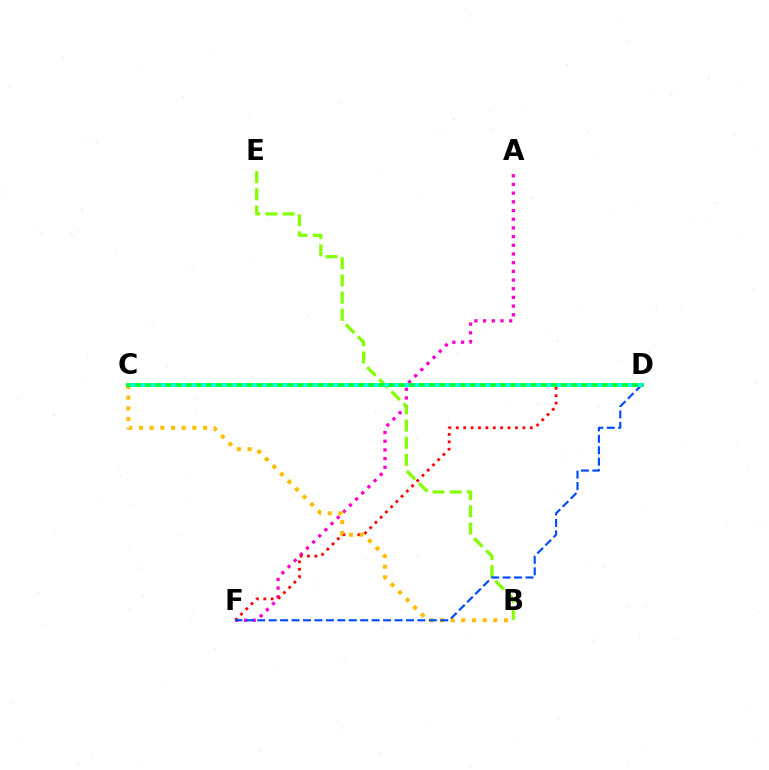{('A', 'F'): [{'color': '#ff00cf', 'line_style': 'dotted', 'thickness': 2.36}], ('C', 'D'): [{'color': '#7200ff', 'line_style': 'solid', 'thickness': 1.51}, {'color': '#00ff39', 'line_style': 'solid', 'thickness': 2.79}, {'color': '#00fff6', 'line_style': 'dotted', 'thickness': 2.76}], ('B', 'E'): [{'color': '#84ff00', 'line_style': 'dashed', 'thickness': 2.33}], ('D', 'F'): [{'color': '#ff0000', 'line_style': 'dotted', 'thickness': 2.01}, {'color': '#004bff', 'line_style': 'dashed', 'thickness': 1.55}], ('B', 'C'): [{'color': '#ffbd00', 'line_style': 'dotted', 'thickness': 2.9}]}